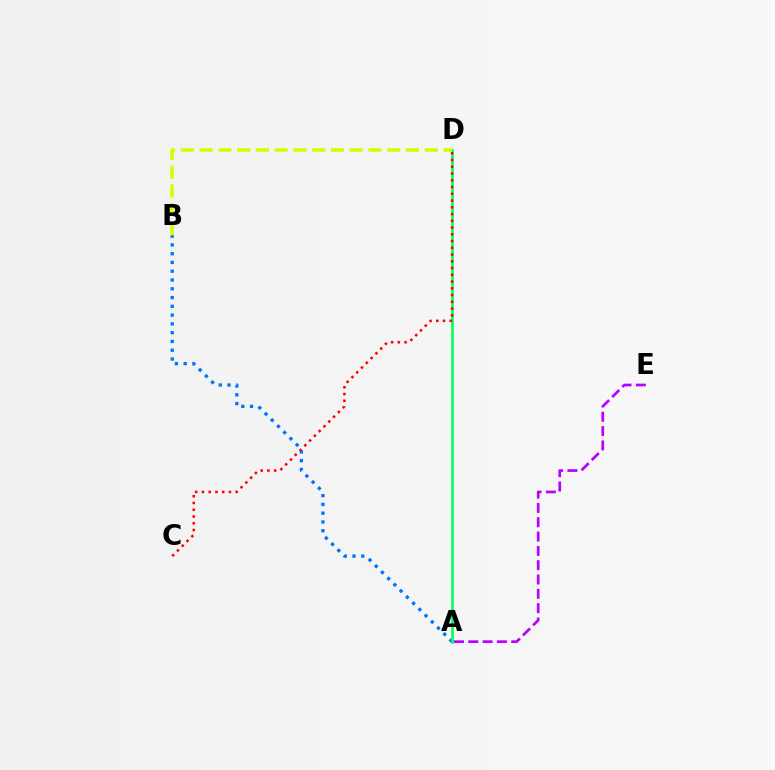{('A', 'B'): [{'color': '#0074ff', 'line_style': 'dotted', 'thickness': 2.39}], ('A', 'D'): [{'color': '#00ff5c', 'line_style': 'solid', 'thickness': 1.9}], ('B', 'D'): [{'color': '#d1ff00', 'line_style': 'dashed', 'thickness': 2.55}], ('C', 'D'): [{'color': '#ff0000', 'line_style': 'dotted', 'thickness': 1.84}], ('A', 'E'): [{'color': '#b900ff', 'line_style': 'dashed', 'thickness': 1.94}]}